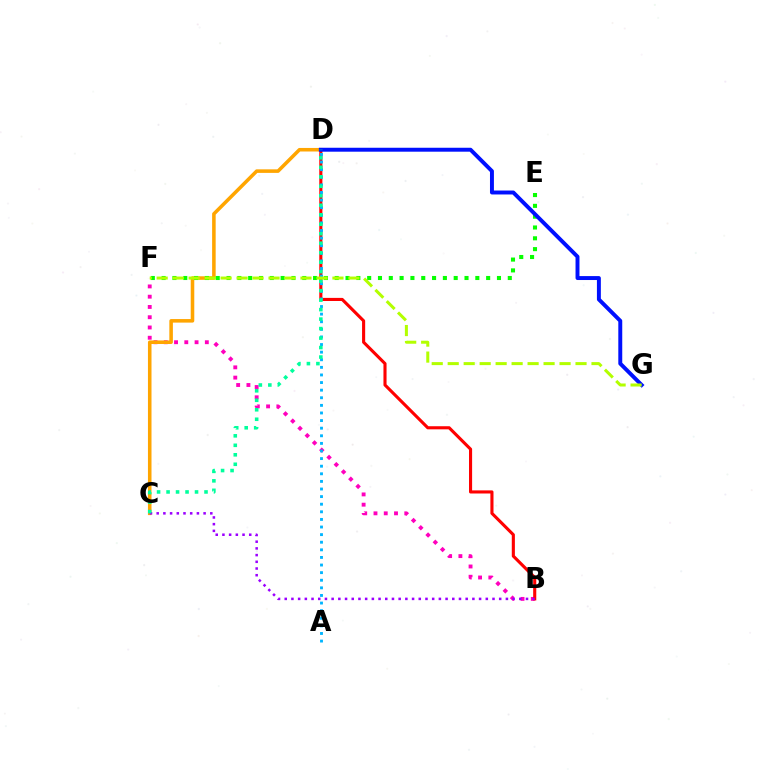{('B', 'F'): [{'color': '#ff00bd', 'line_style': 'dotted', 'thickness': 2.79}], ('C', 'D'): [{'color': '#ffa500', 'line_style': 'solid', 'thickness': 2.56}, {'color': '#00ff9d', 'line_style': 'dotted', 'thickness': 2.58}], ('B', 'D'): [{'color': '#ff0000', 'line_style': 'solid', 'thickness': 2.24}], ('E', 'F'): [{'color': '#08ff00', 'line_style': 'dotted', 'thickness': 2.94}], ('D', 'G'): [{'color': '#0010ff', 'line_style': 'solid', 'thickness': 2.84}], ('B', 'C'): [{'color': '#9b00ff', 'line_style': 'dotted', 'thickness': 1.82}], ('A', 'D'): [{'color': '#00b5ff', 'line_style': 'dotted', 'thickness': 2.07}], ('F', 'G'): [{'color': '#b3ff00', 'line_style': 'dashed', 'thickness': 2.17}]}